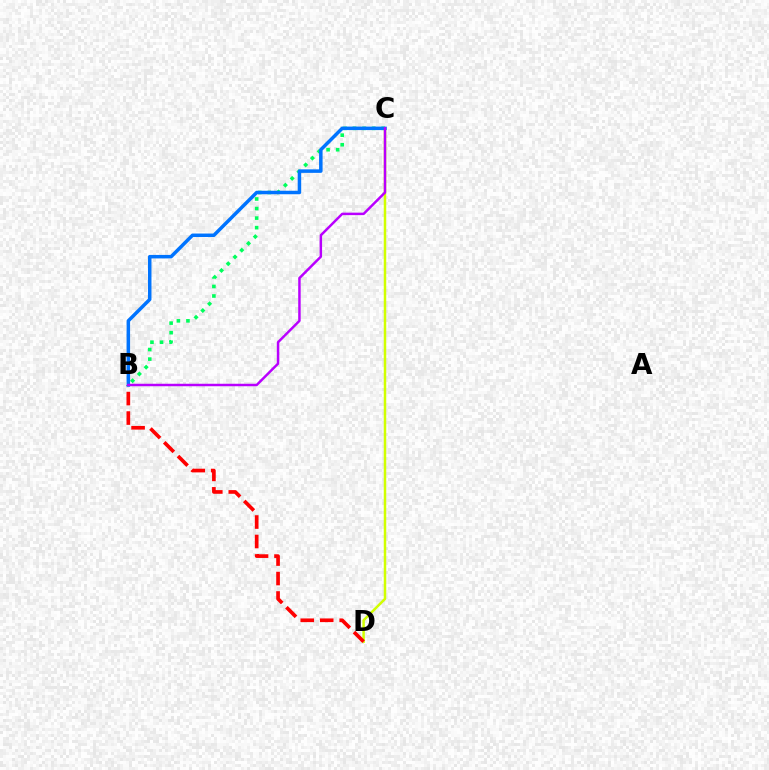{('B', 'C'): [{'color': '#00ff5c', 'line_style': 'dotted', 'thickness': 2.6}, {'color': '#0074ff', 'line_style': 'solid', 'thickness': 2.51}, {'color': '#b900ff', 'line_style': 'solid', 'thickness': 1.79}], ('C', 'D'): [{'color': '#d1ff00', 'line_style': 'solid', 'thickness': 1.79}], ('B', 'D'): [{'color': '#ff0000', 'line_style': 'dashed', 'thickness': 2.65}]}